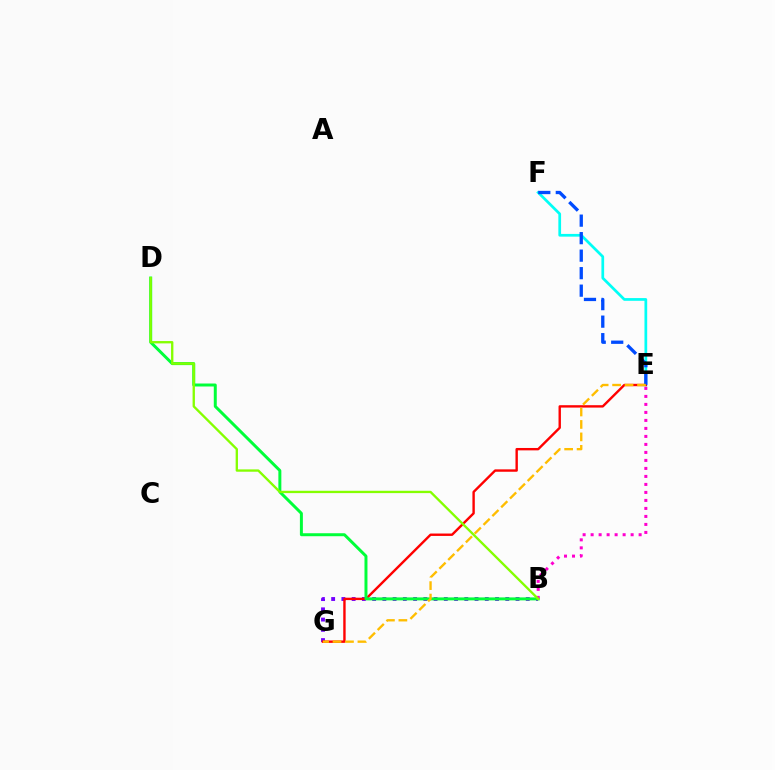{('B', 'G'): [{'color': '#7200ff', 'line_style': 'dotted', 'thickness': 2.78}], ('E', 'F'): [{'color': '#00fff6', 'line_style': 'solid', 'thickness': 1.96}, {'color': '#004bff', 'line_style': 'dashed', 'thickness': 2.38}], ('E', 'G'): [{'color': '#ff0000', 'line_style': 'solid', 'thickness': 1.72}, {'color': '#ffbd00', 'line_style': 'dashed', 'thickness': 1.69}], ('B', 'D'): [{'color': '#00ff39', 'line_style': 'solid', 'thickness': 2.14}, {'color': '#84ff00', 'line_style': 'solid', 'thickness': 1.68}], ('B', 'E'): [{'color': '#ff00cf', 'line_style': 'dotted', 'thickness': 2.17}]}